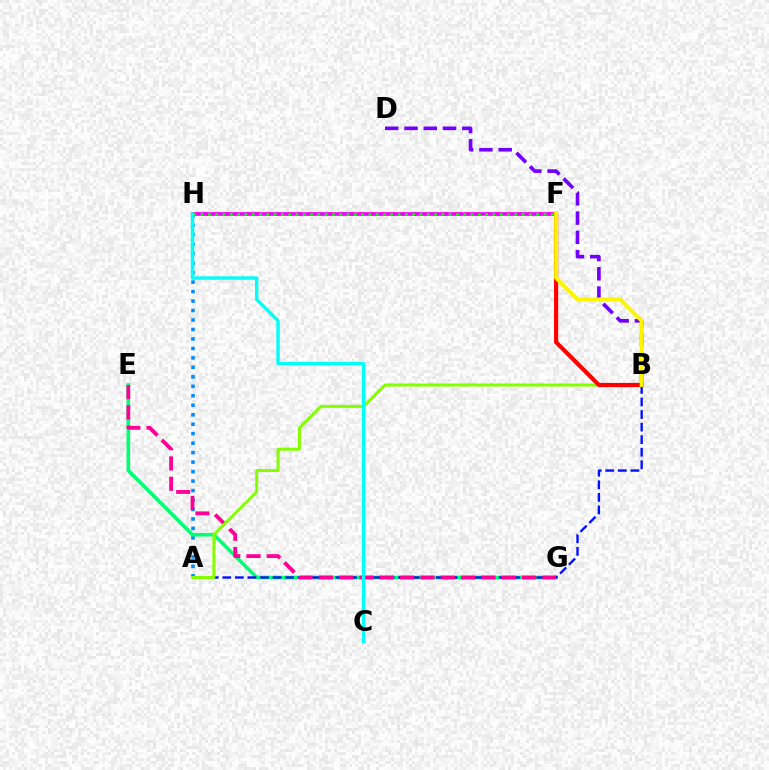{('A', 'H'): [{'color': '#008cff', 'line_style': 'dotted', 'thickness': 2.57}], ('E', 'G'): [{'color': '#00ff74', 'line_style': 'solid', 'thickness': 2.59}, {'color': '#ff0094', 'line_style': 'dashed', 'thickness': 2.76}], ('F', 'H'): [{'color': '#ff7c00', 'line_style': 'dotted', 'thickness': 2.84}, {'color': '#ee00ff', 'line_style': 'solid', 'thickness': 2.64}, {'color': '#08ff00', 'line_style': 'dotted', 'thickness': 1.98}], ('A', 'B'): [{'color': '#0010ff', 'line_style': 'dashed', 'thickness': 1.71}, {'color': '#84ff00', 'line_style': 'solid', 'thickness': 2.16}], ('B', 'D'): [{'color': '#7200ff', 'line_style': 'dashed', 'thickness': 2.62}], ('C', 'H'): [{'color': '#00fff6', 'line_style': 'solid', 'thickness': 2.47}], ('B', 'F'): [{'color': '#ff0000', 'line_style': 'solid', 'thickness': 2.99}, {'color': '#fcf500', 'line_style': 'solid', 'thickness': 2.81}]}